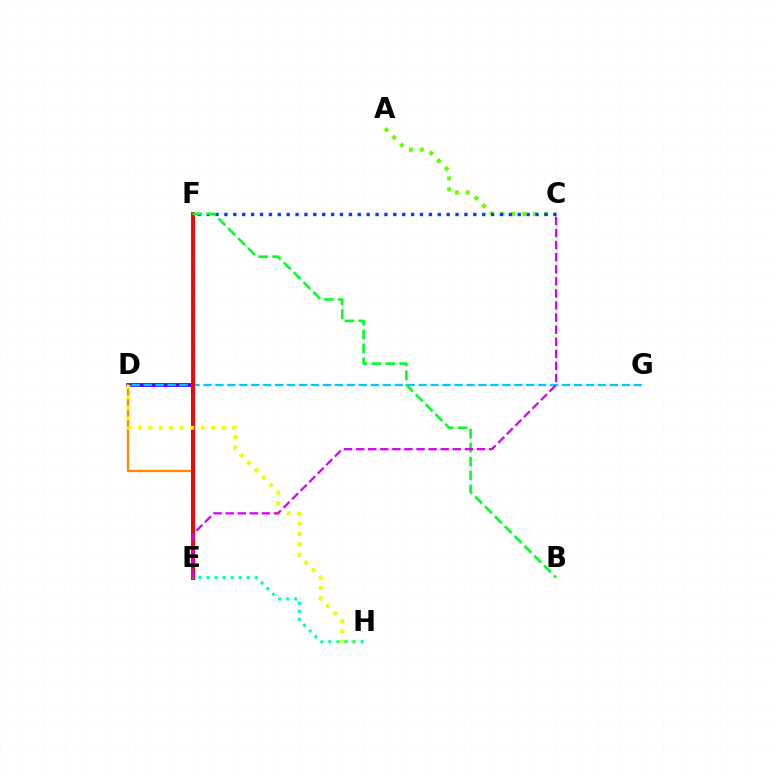{('D', 'E'): [{'color': '#4f00ff', 'line_style': 'solid', 'thickness': 2.73}, {'color': '#ff8800', 'line_style': 'solid', 'thickness': 1.65}], ('D', 'G'): [{'color': '#00c7ff', 'line_style': 'dashed', 'thickness': 1.62}], ('A', 'C'): [{'color': '#66ff00', 'line_style': 'dotted', 'thickness': 2.96}], ('E', 'F'): [{'color': '#ff00a0', 'line_style': 'dashed', 'thickness': 1.95}, {'color': '#ff0000', 'line_style': 'solid', 'thickness': 2.78}], ('C', 'F'): [{'color': '#003fff', 'line_style': 'dotted', 'thickness': 2.41}], ('B', 'F'): [{'color': '#00ff27', 'line_style': 'dashed', 'thickness': 1.89}], ('D', 'H'): [{'color': '#eeff00', 'line_style': 'dotted', 'thickness': 2.84}], ('E', 'H'): [{'color': '#00ffaf', 'line_style': 'dotted', 'thickness': 2.19}], ('C', 'E'): [{'color': '#d600ff', 'line_style': 'dashed', 'thickness': 1.64}]}